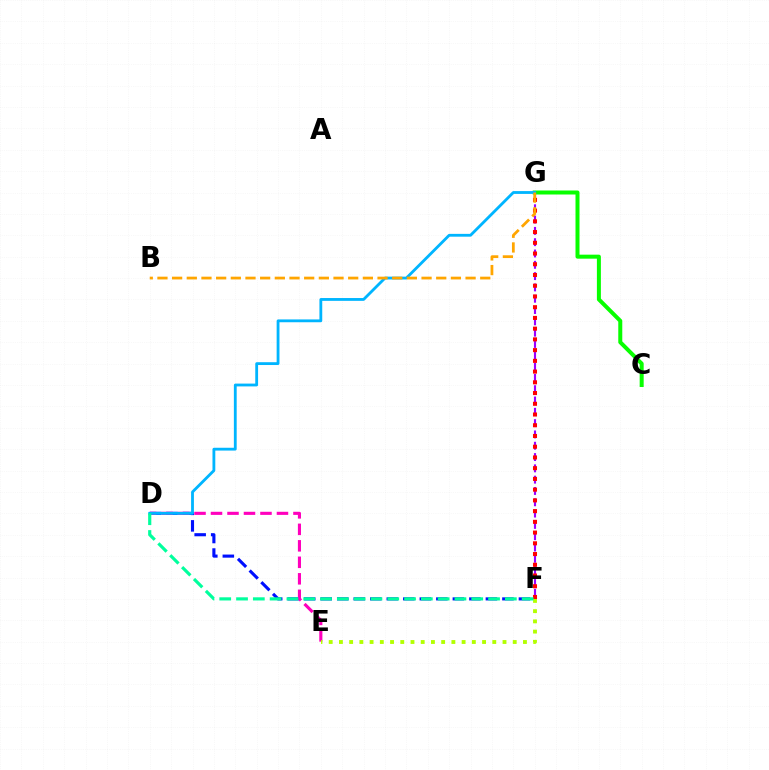{('D', 'F'): [{'color': '#0010ff', 'line_style': 'dashed', 'thickness': 2.24}, {'color': '#00ff9d', 'line_style': 'dashed', 'thickness': 2.28}], ('F', 'G'): [{'color': '#9b00ff', 'line_style': 'dashed', 'thickness': 1.54}, {'color': '#ff0000', 'line_style': 'dotted', 'thickness': 2.92}], ('C', 'G'): [{'color': '#08ff00', 'line_style': 'solid', 'thickness': 2.88}], ('D', 'E'): [{'color': '#ff00bd', 'line_style': 'dashed', 'thickness': 2.24}], ('D', 'G'): [{'color': '#00b5ff', 'line_style': 'solid', 'thickness': 2.03}], ('E', 'F'): [{'color': '#b3ff00', 'line_style': 'dotted', 'thickness': 2.78}], ('B', 'G'): [{'color': '#ffa500', 'line_style': 'dashed', 'thickness': 1.99}]}